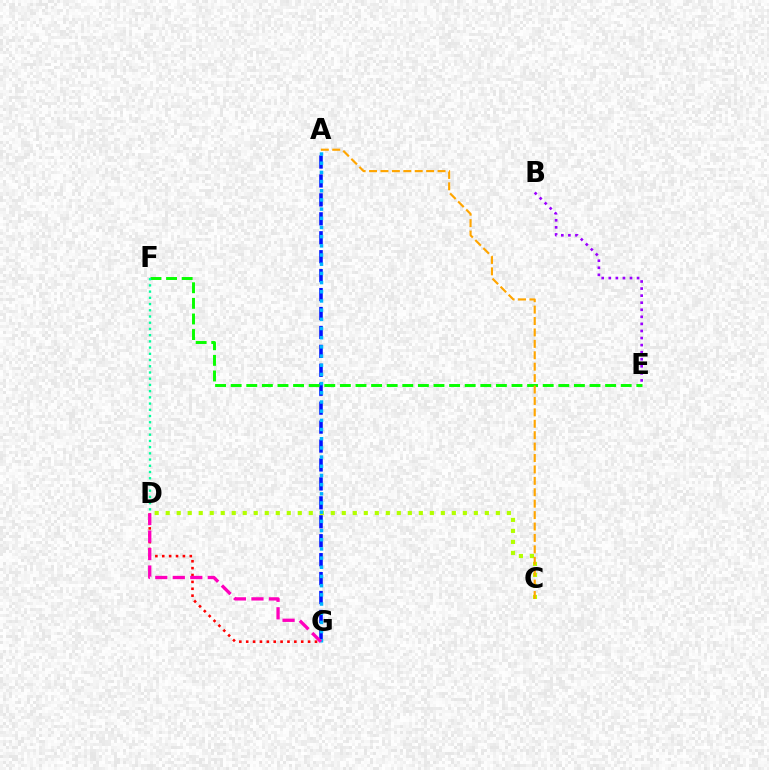{('A', 'G'): [{'color': '#0010ff', 'line_style': 'dashed', 'thickness': 2.57}, {'color': '#00b5ff', 'line_style': 'dotted', 'thickness': 2.5}], ('E', 'F'): [{'color': '#08ff00', 'line_style': 'dashed', 'thickness': 2.12}], ('C', 'D'): [{'color': '#b3ff00', 'line_style': 'dotted', 'thickness': 2.99}], ('A', 'C'): [{'color': '#ffa500', 'line_style': 'dashed', 'thickness': 1.55}], ('D', 'G'): [{'color': '#ff0000', 'line_style': 'dotted', 'thickness': 1.87}, {'color': '#ff00bd', 'line_style': 'dashed', 'thickness': 2.38}], ('B', 'E'): [{'color': '#9b00ff', 'line_style': 'dotted', 'thickness': 1.92}], ('D', 'F'): [{'color': '#00ff9d', 'line_style': 'dotted', 'thickness': 1.69}]}